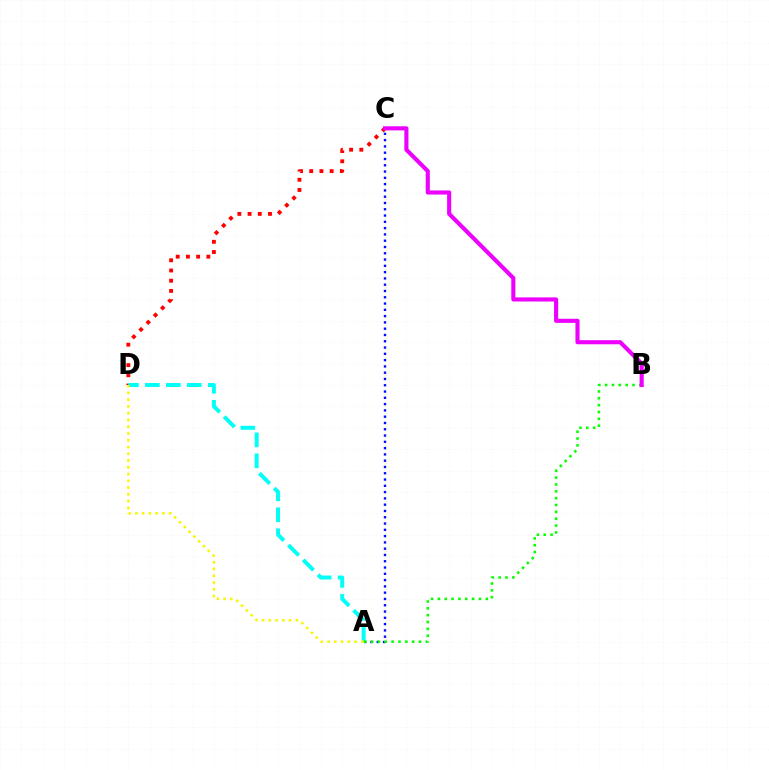{('C', 'D'): [{'color': '#ff0000', 'line_style': 'dotted', 'thickness': 2.77}], ('A', 'C'): [{'color': '#0010ff', 'line_style': 'dotted', 'thickness': 1.71}], ('A', 'D'): [{'color': '#00fff6', 'line_style': 'dashed', 'thickness': 2.85}, {'color': '#fcf500', 'line_style': 'dotted', 'thickness': 1.84}], ('A', 'B'): [{'color': '#08ff00', 'line_style': 'dotted', 'thickness': 1.86}], ('B', 'C'): [{'color': '#ee00ff', 'line_style': 'solid', 'thickness': 2.95}]}